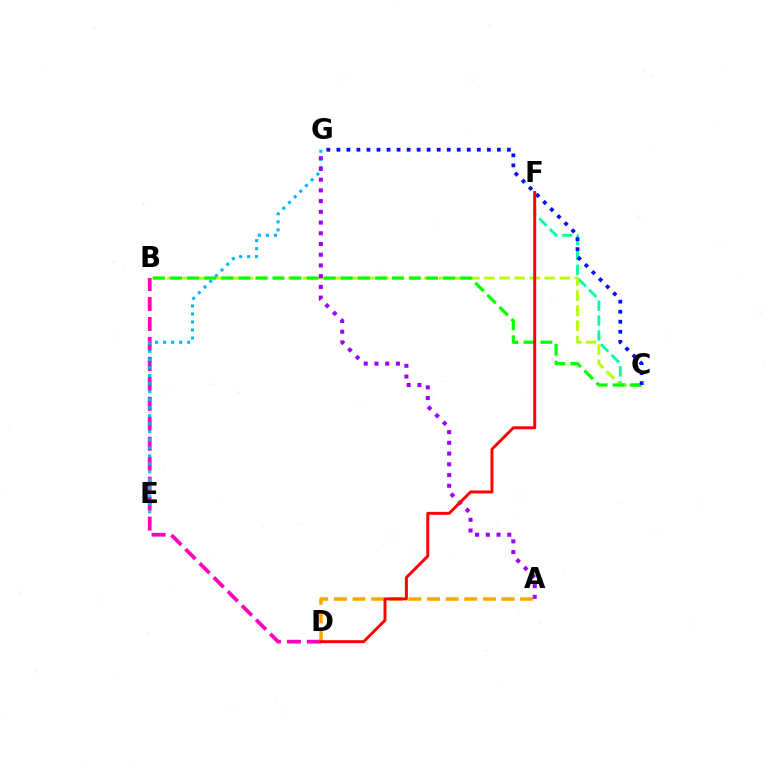{('C', 'F'): [{'color': '#00ff9d', 'line_style': 'dashed', 'thickness': 2.03}], ('B', 'C'): [{'color': '#b3ff00', 'line_style': 'dashed', 'thickness': 2.05}, {'color': '#08ff00', 'line_style': 'dashed', 'thickness': 2.32}], ('B', 'D'): [{'color': '#ff00bd', 'line_style': 'dashed', 'thickness': 2.71}], ('C', 'G'): [{'color': '#0010ff', 'line_style': 'dotted', 'thickness': 2.73}], ('E', 'G'): [{'color': '#00b5ff', 'line_style': 'dotted', 'thickness': 2.18}], ('A', 'G'): [{'color': '#9b00ff', 'line_style': 'dotted', 'thickness': 2.91}], ('A', 'D'): [{'color': '#ffa500', 'line_style': 'dashed', 'thickness': 2.53}], ('D', 'F'): [{'color': '#ff0000', 'line_style': 'solid', 'thickness': 2.12}]}